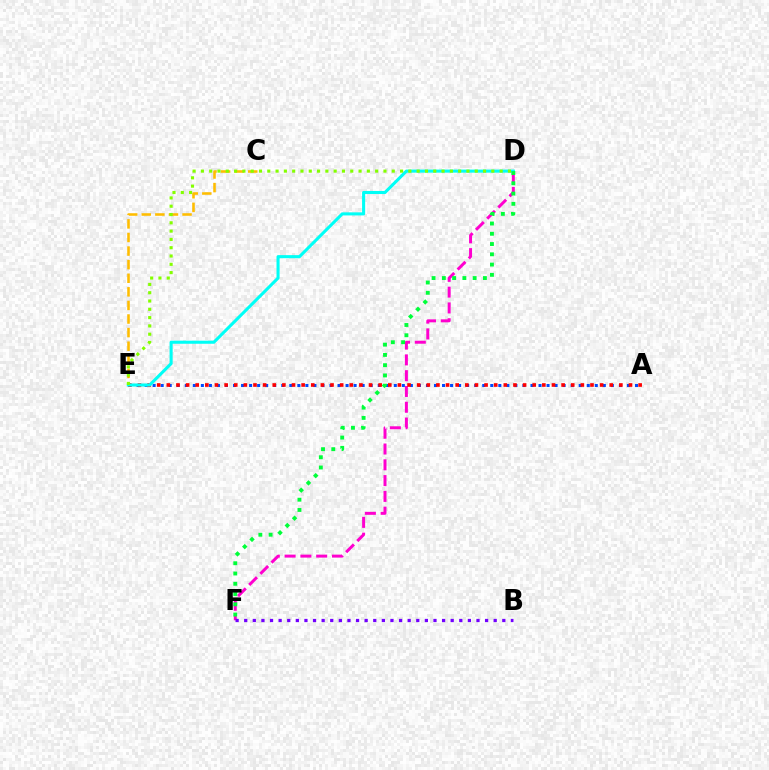{('C', 'E'): [{'color': '#ffbd00', 'line_style': 'dashed', 'thickness': 1.85}], ('D', 'F'): [{'color': '#ff00cf', 'line_style': 'dashed', 'thickness': 2.14}, {'color': '#00ff39', 'line_style': 'dotted', 'thickness': 2.79}], ('A', 'E'): [{'color': '#004bff', 'line_style': 'dotted', 'thickness': 2.18}, {'color': '#ff0000', 'line_style': 'dotted', 'thickness': 2.62}], ('D', 'E'): [{'color': '#00fff6', 'line_style': 'solid', 'thickness': 2.22}, {'color': '#84ff00', 'line_style': 'dotted', 'thickness': 2.25}], ('B', 'F'): [{'color': '#7200ff', 'line_style': 'dotted', 'thickness': 2.34}]}